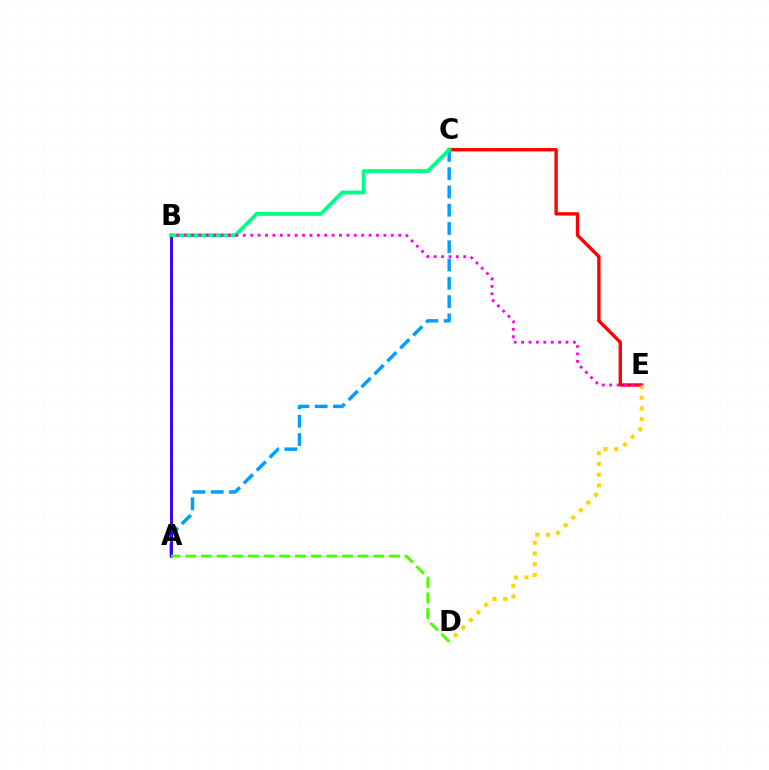{('C', 'E'): [{'color': '#ff0000', 'line_style': 'solid', 'thickness': 2.41}], ('A', 'C'): [{'color': '#009eff', 'line_style': 'dashed', 'thickness': 2.48}], ('A', 'B'): [{'color': '#3700ff', 'line_style': 'solid', 'thickness': 2.1}], ('B', 'C'): [{'color': '#00ff86', 'line_style': 'solid', 'thickness': 2.78}], ('D', 'E'): [{'color': '#ffd500', 'line_style': 'dotted', 'thickness': 2.91}], ('A', 'D'): [{'color': '#4fff00', 'line_style': 'dashed', 'thickness': 2.13}], ('B', 'E'): [{'color': '#ff00ed', 'line_style': 'dotted', 'thickness': 2.01}]}